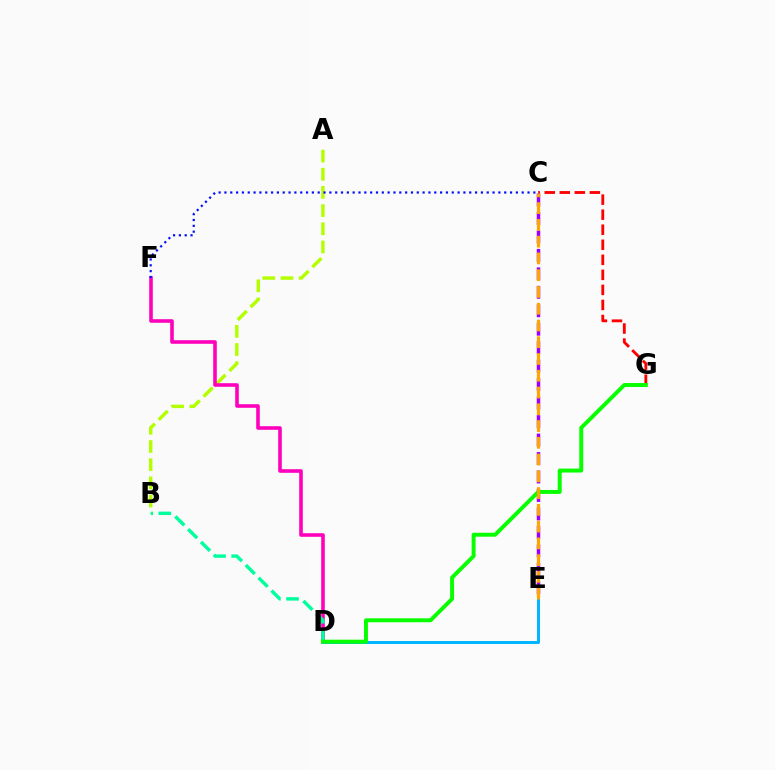{('A', 'B'): [{'color': '#b3ff00', 'line_style': 'dashed', 'thickness': 2.47}], ('D', 'F'): [{'color': '#ff00bd', 'line_style': 'solid', 'thickness': 2.58}], ('D', 'E'): [{'color': '#00b5ff', 'line_style': 'solid', 'thickness': 2.13}], ('C', 'G'): [{'color': '#ff0000', 'line_style': 'dashed', 'thickness': 2.04}], ('B', 'D'): [{'color': '#00ff9d', 'line_style': 'dashed', 'thickness': 2.46}], ('C', 'E'): [{'color': '#9b00ff', 'line_style': 'dashed', 'thickness': 2.51}, {'color': '#ffa500', 'line_style': 'dashed', 'thickness': 2.28}], ('D', 'G'): [{'color': '#08ff00', 'line_style': 'solid', 'thickness': 2.84}], ('C', 'F'): [{'color': '#0010ff', 'line_style': 'dotted', 'thickness': 1.58}]}